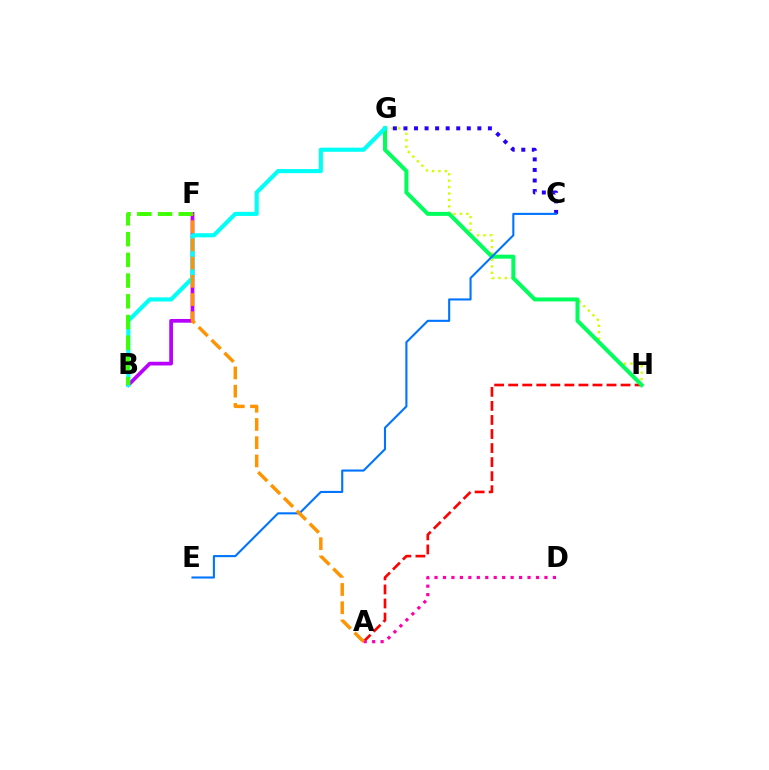{('G', 'H'): [{'color': '#d1ff00', 'line_style': 'dotted', 'thickness': 1.75}, {'color': '#00ff5c', 'line_style': 'solid', 'thickness': 2.87}], ('C', 'G'): [{'color': '#2500ff', 'line_style': 'dotted', 'thickness': 2.87}], ('A', 'H'): [{'color': '#ff0000', 'line_style': 'dashed', 'thickness': 1.91}], ('B', 'F'): [{'color': '#b900ff', 'line_style': 'solid', 'thickness': 2.67}, {'color': '#3dff00', 'line_style': 'dashed', 'thickness': 2.82}], ('C', 'E'): [{'color': '#0074ff', 'line_style': 'solid', 'thickness': 1.51}], ('B', 'G'): [{'color': '#00fff6', 'line_style': 'solid', 'thickness': 2.96}], ('A', 'D'): [{'color': '#ff00ac', 'line_style': 'dotted', 'thickness': 2.3}], ('A', 'F'): [{'color': '#ff9400', 'line_style': 'dashed', 'thickness': 2.48}]}